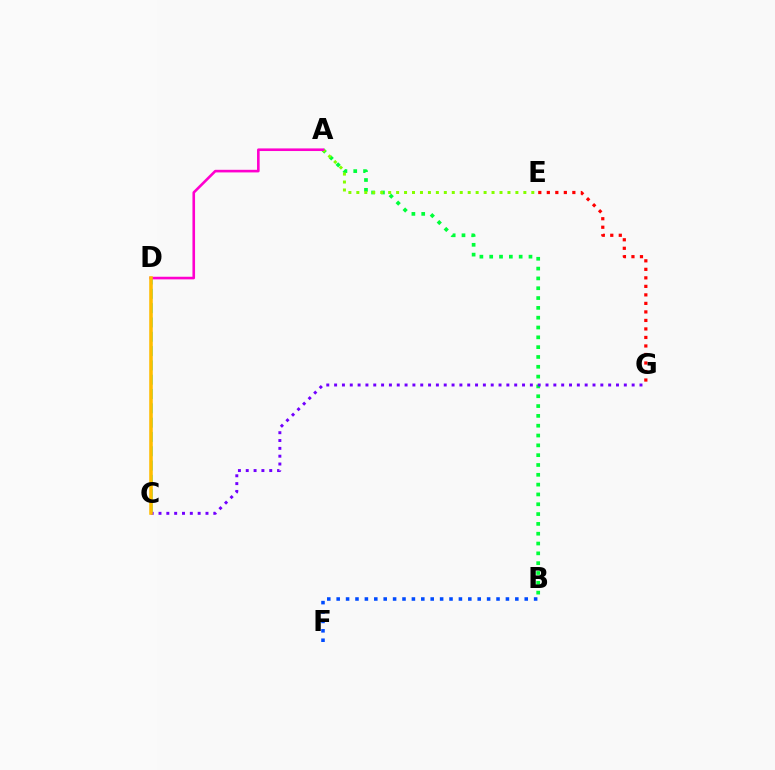{('A', 'B'): [{'color': '#00ff39', 'line_style': 'dotted', 'thickness': 2.67}], ('B', 'F'): [{'color': '#004bff', 'line_style': 'dotted', 'thickness': 2.55}], ('C', 'D'): [{'color': '#00fff6', 'line_style': 'dashed', 'thickness': 1.94}, {'color': '#ffbd00', 'line_style': 'solid', 'thickness': 2.55}], ('C', 'G'): [{'color': '#7200ff', 'line_style': 'dotted', 'thickness': 2.13}], ('A', 'E'): [{'color': '#84ff00', 'line_style': 'dotted', 'thickness': 2.16}], ('A', 'D'): [{'color': '#ff00cf', 'line_style': 'solid', 'thickness': 1.88}], ('E', 'G'): [{'color': '#ff0000', 'line_style': 'dotted', 'thickness': 2.31}]}